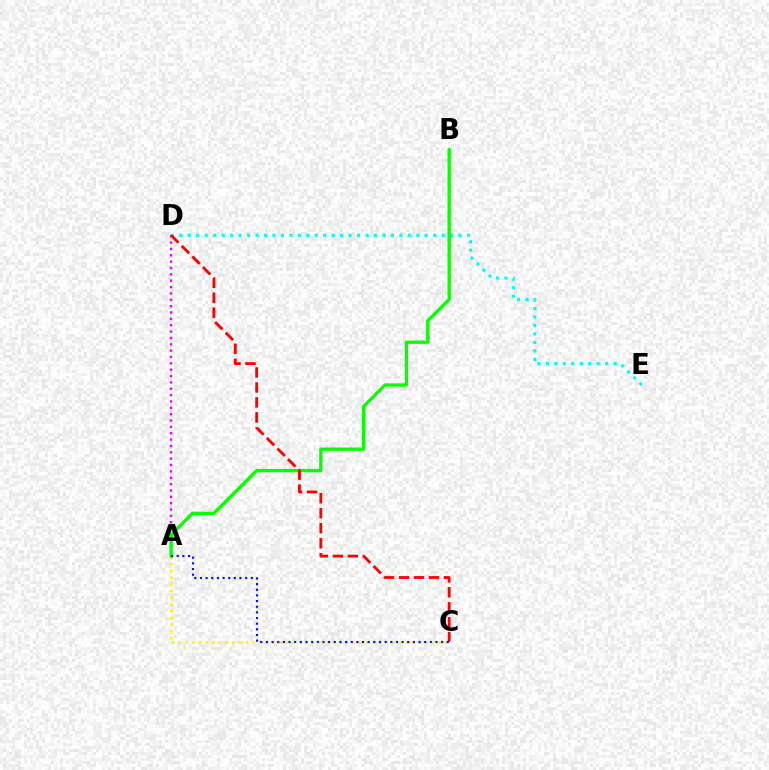{('A', 'D'): [{'color': '#ee00ff', 'line_style': 'dotted', 'thickness': 1.73}], ('A', 'C'): [{'color': '#fcf500', 'line_style': 'dotted', 'thickness': 1.81}, {'color': '#0010ff', 'line_style': 'dotted', 'thickness': 1.54}], ('D', 'E'): [{'color': '#00fff6', 'line_style': 'dotted', 'thickness': 2.3}], ('A', 'B'): [{'color': '#08ff00', 'line_style': 'solid', 'thickness': 2.39}], ('C', 'D'): [{'color': '#ff0000', 'line_style': 'dashed', 'thickness': 2.04}]}